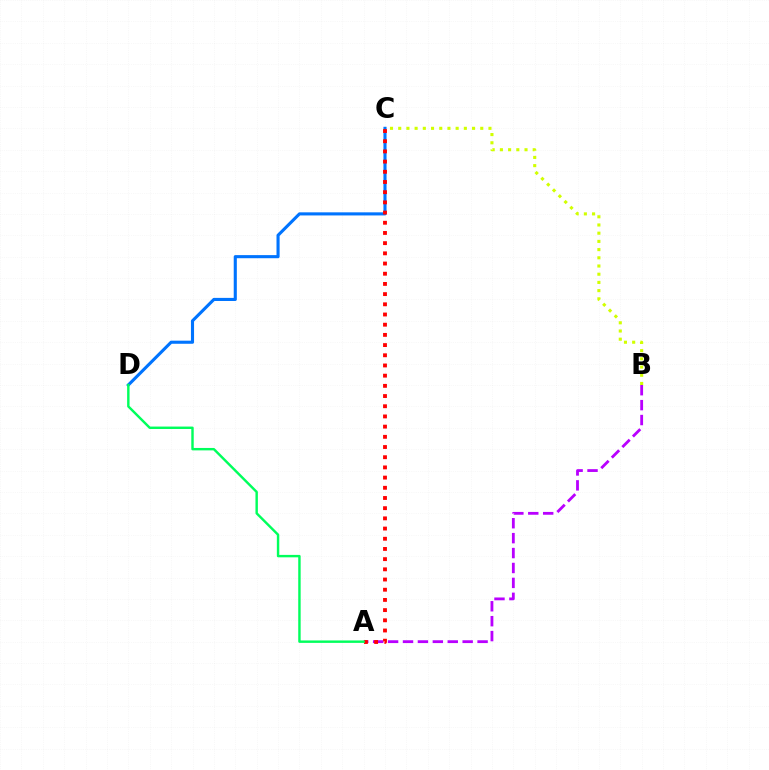{('A', 'B'): [{'color': '#b900ff', 'line_style': 'dashed', 'thickness': 2.03}], ('C', 'D'): [{'color': '#0074ff', 'line_style': 'solid', 'thickness': 2.23}], ('A', 'C'): [{'color': '#ff0000', 'line_style': 'dotted', 'thickness': 2.77}], ('B', 'C'): [{'color': '#d1ff00', 'line_style': 'dotted', 'thickness': 2.23}], ('A', 'D'): [{'color': '#00ff5c', 'line_style': 'solid', 'thickness': 1.75}]}